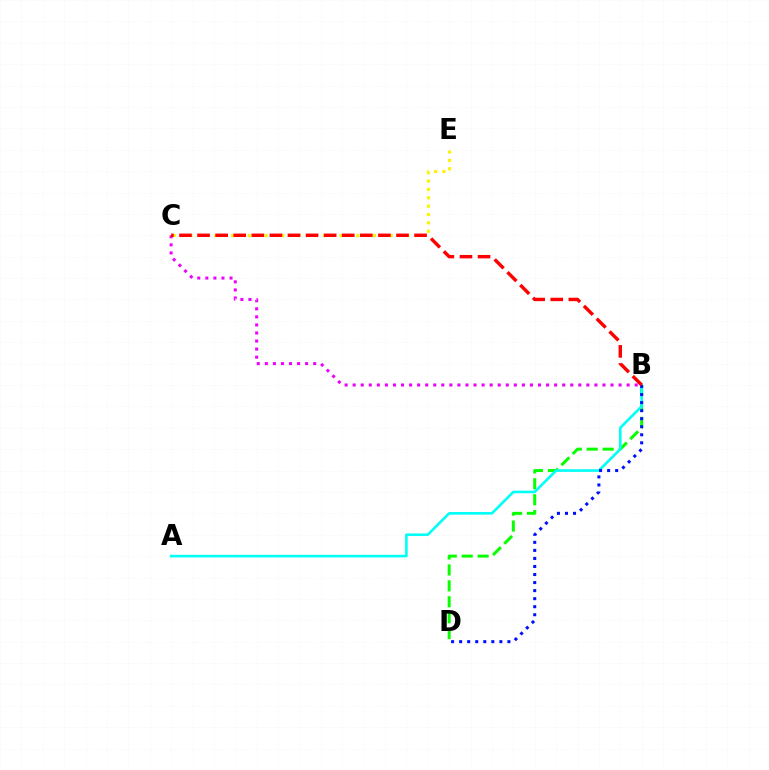{('B', 'C'): [{'color': '#ee00ff', 'line_style': 'dotted', 'thickness': 2.19}, {'color': '#ff0000', 'line_style': 'dashed', 'thickness': 2.46}], ('B', 'D'): [{'color': '#08ff00', 'line_style': 'dashed', 'thickness': 2.16}, {'color': '#0010ff', 'line_style': 'dotted', 'thickness': 2.19}], ('C', 'E'): [{'color': '#fcf500', 'line_style': 'dotted', 'thickness': 2.27}], ('A', 'B'): [{'color': '#00fff6', 'line_style': 'solid', 'thickness': 1.88}]}